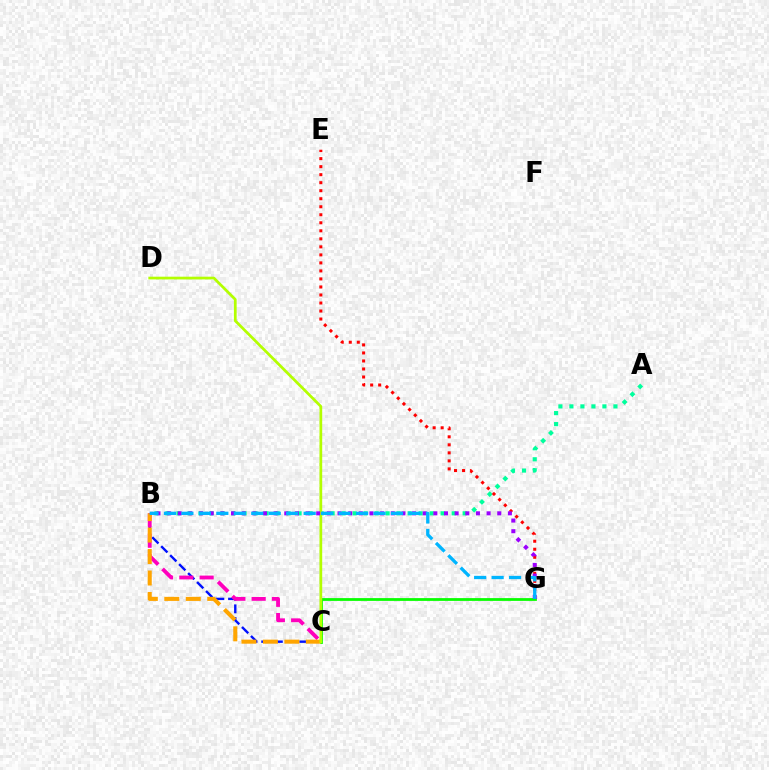{('B', 'C'): [{'color': '#0010ff', 'line_style': 'dashed', 'thickness': 1.72}, {'color': '#ff00bd', 'line_style': 'dashed', 'thickness': 2.76}, {'color': '#ffa500', 'line_style': 'dashed', 'thickness': 2.92}], ('A', 'B'): [{'color': '#00ff9d', 'line_style': 'dotted', 'thickness': 2.99}], ('C', 'G'): [{'color': '#08ff00', 'line_style': 'solid', 'thickness': 2.0}], ('E', 'G'): [{'color': '#ff0000', 'line_style': 'dotted', 'thickness': 2.18}], ('C', 'D'): [{'color': '#b3ff00', 'line_style': 'solid', 'thickness': 1.97}], ('B', 'G'): [{'color': '#9b00ff', 'line_style': 'dotted', 'thickness': 2.89}, {'color': '#00b5ff', 'line_style': 'dashed', 'thickness': 2.37}]}